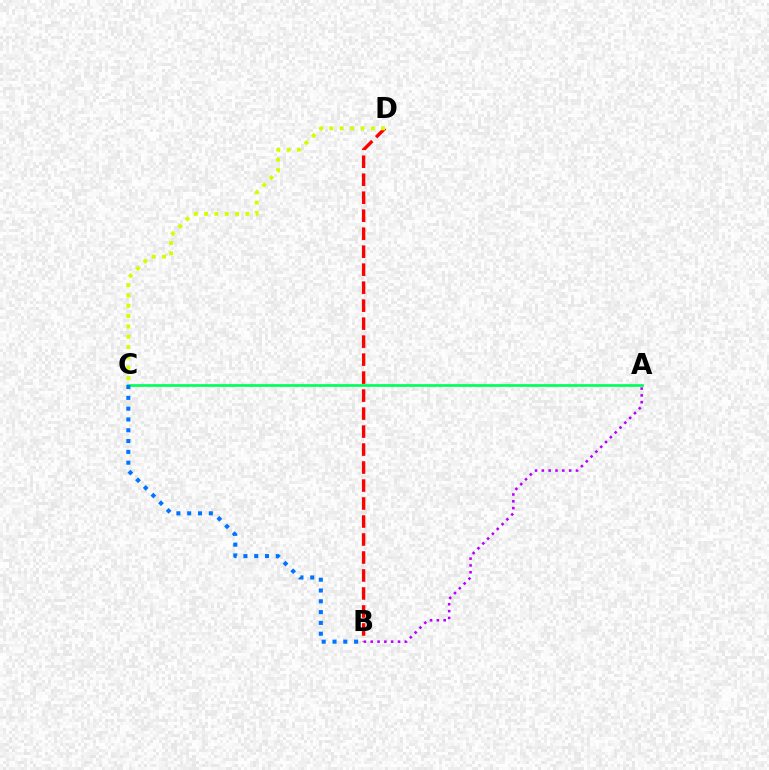{('A', 'C'): [{'color': '#00ff5c', 'line_style': 'solid', 'thickness': 1.96}], ('B', 'D'): [{'color': '#ff0000', 'line_style': 'dashed', 'thickness': 2.44}], ('A', 'B'): [{'color': '#b900ff', 'line_style': 'dotted', 'thickness': 1.85}], ('B', 'C'): [{'color': '#0074ff', 'line_style': 'dotted', 'thickness': 2.94}], ('C', 'D'): [{'color': '#d1ff00', 'line_style': 'dotted', 'thickness': 2.81}]}